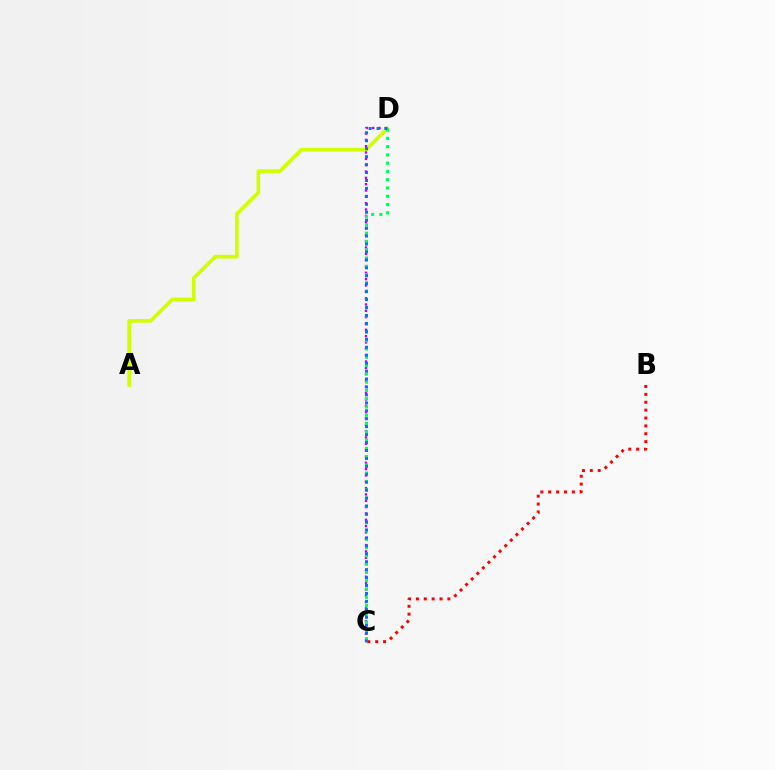{('A', 'D'): [{'color': '#d1ff00', 'line_style': 'solid', 'thickness': 2.66}], ('C', 'D'): [{'color': '#b900ff', 'line_style': 'dotted', 'thickness': 1.72}, {'color': '#00ff5c', 'line_style': 'dotted', 'thickness': 2.25}, {'color': '#0074ff', 'line_style': 'dotted', 'thickness': 2.16}], ('B', 'C'): [{'color': '#ff0000', 'line_style': 'dotted', 'thickness': 2.14}]}